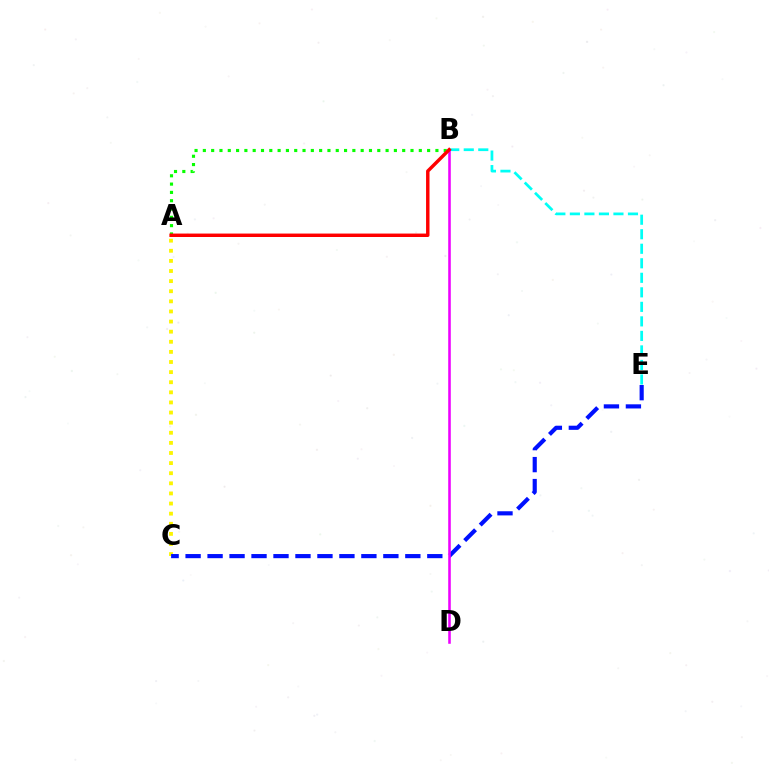{('B', 'E'): [{'color': '#00fff6', 'line_style': 'dashed', 'thickness': 1.97}], ('A', 'B'): [{'color': '#08ff00', 'line_style': 'dotted', 'thickness': 2.26}, {'color': '#ff0000', 'line_style': 'solid', 'thickness': 2.48}], ('A', 'C'): [{'color': '#fcf500', 'line_style': 'dotted', 'thickness': 2.75}], ('C', 'E'): [{'color': '#0010ff', 'line_style': 'dashed', 'thickness': 2.99}], ('B', 'D'): [{'color': '#ee00ff', 'line_style': 'solid', 'thickness': 1.85}]}